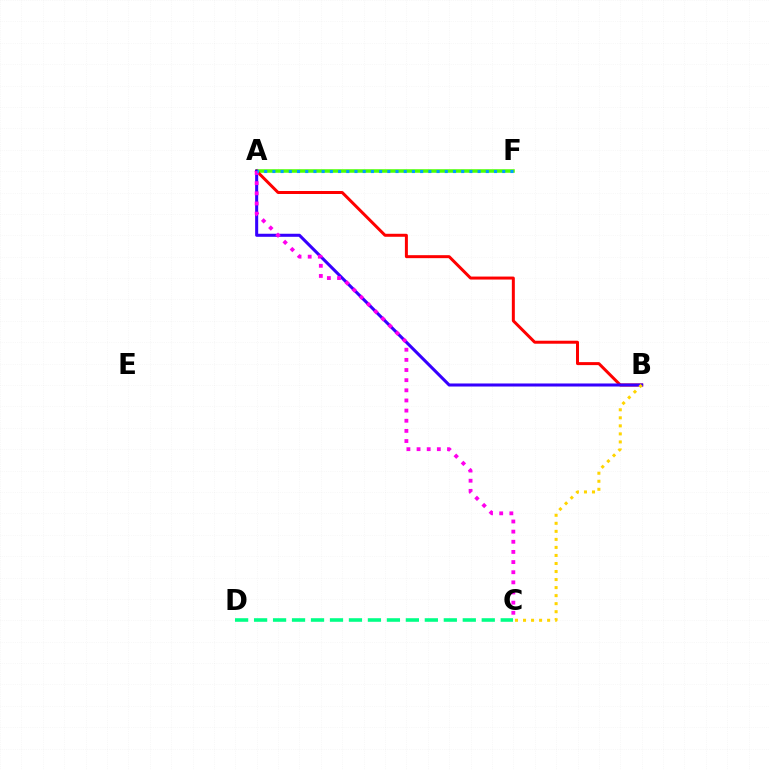{('A', 'F'): [{'color': '#4fff00', 'line_style': 'solid', 'thickness': 2.54}, {'color': '#009eff', 'line_style': 'dotted', 'thickness': 2.23}], ('C', 'D'): [{'color': '#00ff86', 'line_style': 'dashed', 'thickness': 2.58}], ('A', 'B'): [{'color': '#ff0000', 'line_style': 'solid', 'thickness': 2.15}, {'color': '#3700ff', 'line_style': 'solid', 'thickness': 2.19}], ('A', 'C'): [{'color': '#ff00ed', 'line_style': 'dotted', 'thickness': 2.76}], ('B', 'C'): [{'color': '#ffd500', 'line_style': 'dotted', 'thickness': 2.18}]}